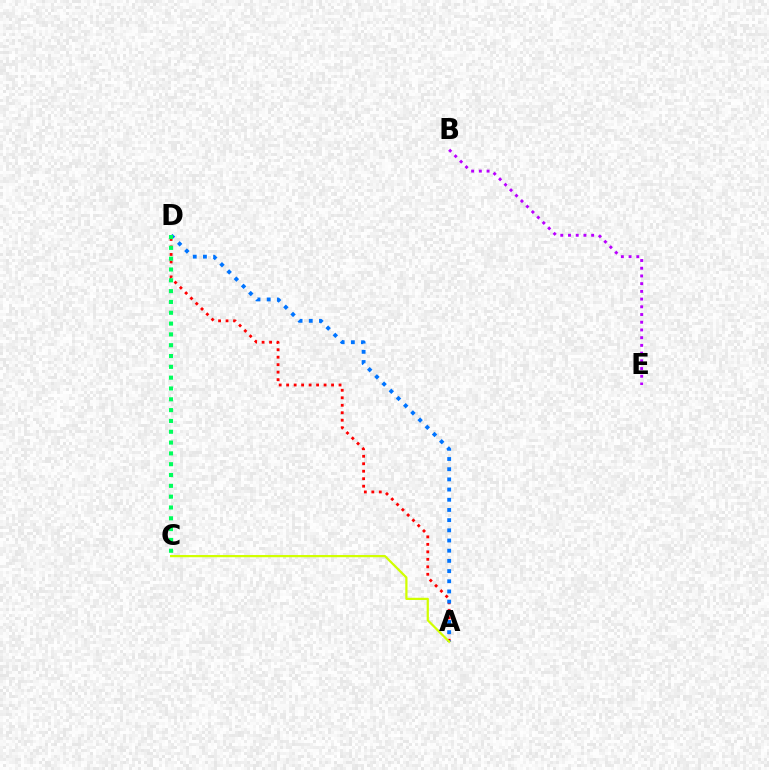{('A', 'D'): [{'color': '#ff0000', 'line_style': 'dotted', 'thickness': 2.03}, {'color': '#0074ff', 'line_style': 'dotted', 'thickness': 2.77}], ('B', 'E'): [{'color': '#b900ff', 'line_style': 'dotted', 'thickness': 2.1}], ('A', 'C'): [{'color': '#d1ff00', 'line_style': 'solid', 'thickness': 1.61}], ('C', 'D'): [{'color': '#00ff5c', 'line_style': 'dotted', 'thickness': 2.94}]}